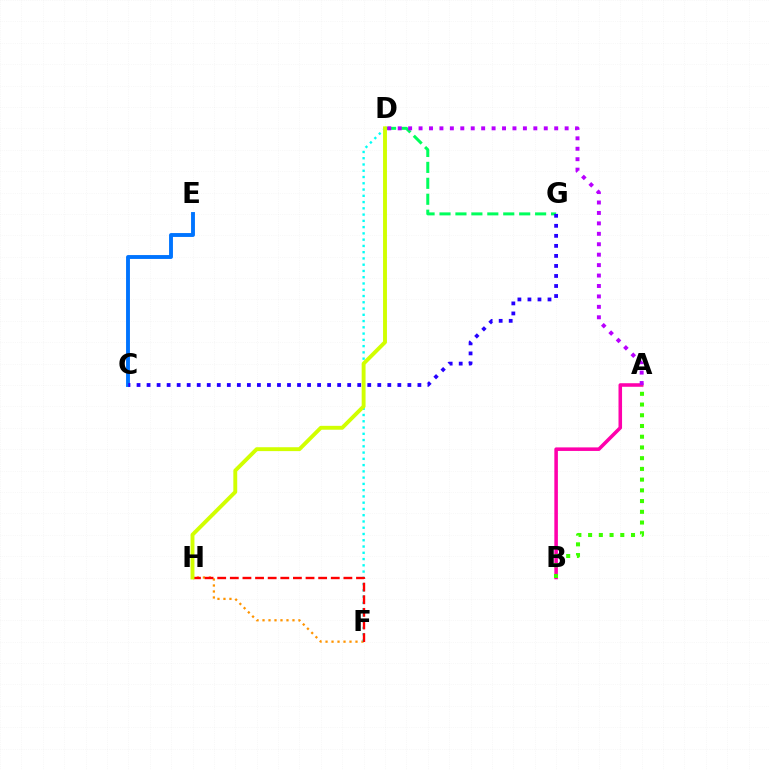{('A', 'B'): [{'color': '#ff00ac', 'line_style': 'solid', 'thickness': 2.56}, {'color': '#3dff00', 'line_style': 'dotted', 'thickness': 2.91}], ('C', 'E'): [{'color': '#0074ff', 'line_style': 'solid', 'thickness': 2.8}], ('D', 'G'): [{'color': '#00ff5c', 'line_style': 'dashed', 'thickness': 2.16}], ('C', 'G'): [{'color': '#2500ff', 'line_style': 'dotted', 'thickness': 2.73}], ('F', 'H'): [{'color': '#ff9400', 'line_style': 'dotted', 'thickness': 1.63}, {'color': '#ff0000', 'line_style': 'dashed', 'thickness': 1.71}], ('D', 'F'): [{'color': '#00fff6', 'line_style': 'dotted', 'thickness': 1.7}], ('A', 'D'): [{'color': '#b900ff', 'line_style': 'dotted', 'thickness': 2.83}], ('D', 'H'): [{'color': '#d1ff00', 'line_style': 'solid', 'thickness': 2.8}]}